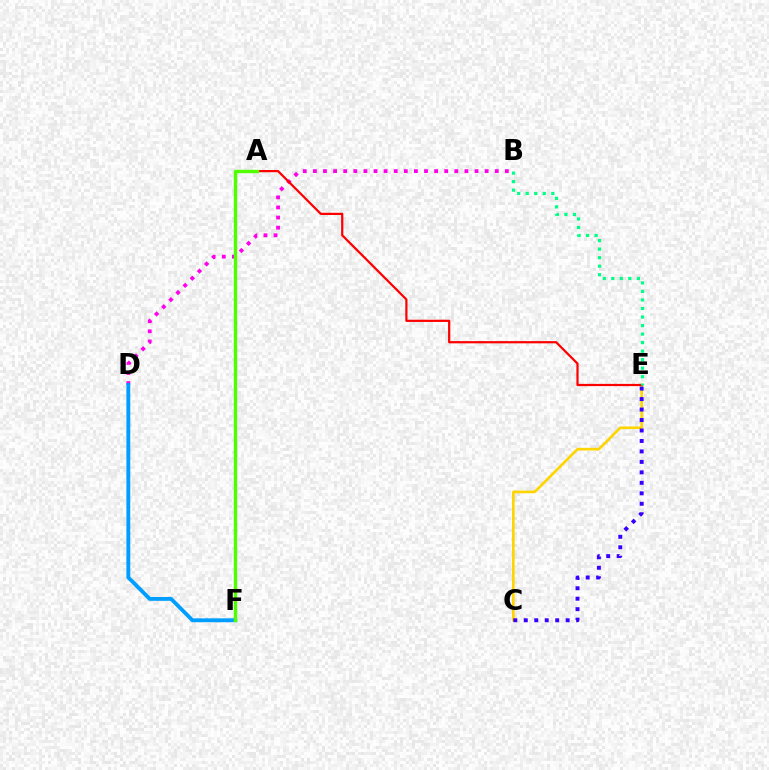{('C', 'E'): [{'color': '#ffd500', 'line_style': 'solid', 'thickness': 1.9}, {'color': '#3700ff', 'line_style': 'dotted', 'thickness': 2.84}], ('B', 'D'): [{'color': '#ff00ed', 'line_style': 'dotted', 'thickness': 2.75}], ('D', 'F'): [{'color': '#009eff', 'line_style': 'solid', 'thickness': 2.78}], ('A', 'E'): [{'color': '#ff0000', 'line_style': 'solid', 'thickness': 1.6}], ('A', 'F'): [{'color': '#4fff00', 'line_style': 'solid', 'thickness': 2.45}], ('B', 'E'): [{'color': '#00ff86', 'line_style': 'dotted', 'thickness': 2.32}]}